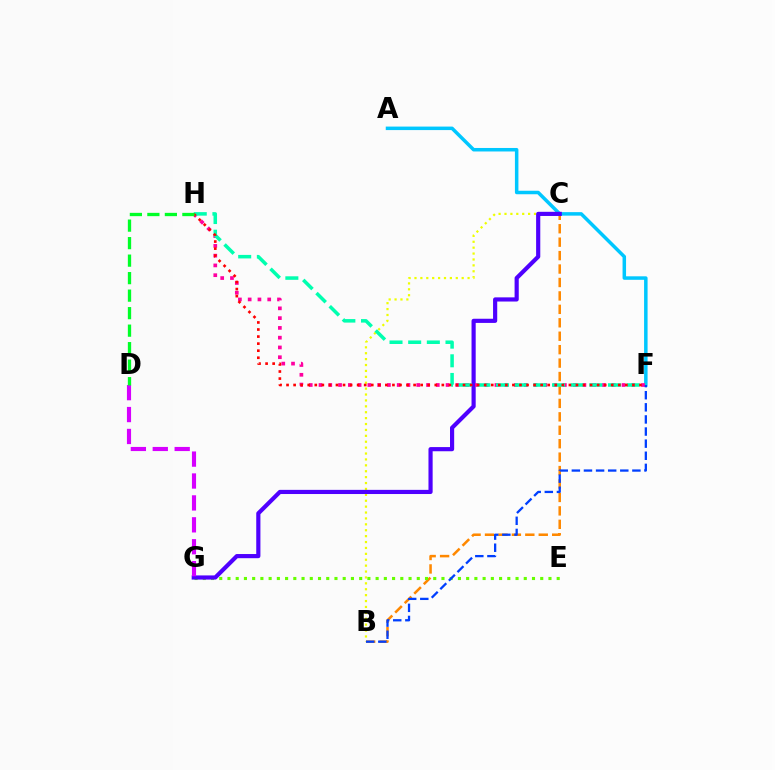{('B', 'C'): [{'color': '#ff8800', 'line_style': 'dashed', 'thickness': 1.83}, {'color': '#eeff00', 'line_style': 'dotted', 'thickness': 1.6}], ('E', 'G'): [{'color': '#66ff00', 'line_style': 'dotted', 'thickness': 2.24}], ('A', 'F'): [{'color': '#00c7ff', 'line_style': 'solid', 'thickness': 2.52}], ('C', 'G'): [{'color': '#4f00ff', 'line_style': 'solid', 'thickness': 3.0}], ('F', 'H'): [{'color': '#ff00a0', 'line_style': 'dotted', 'thickness': 2.66}, {'color': '#00ffaf', 'line_style': 'dashed', 'thickness': 2.53}, {'color': '#ff0000', 'line_style': 'dotted', 'thickness': 1.92}], ('B', 'F'): [{'color': '#003fff', 'line_style': 'dashed', 'thickness': 1.65}], ('D', 'G'): [{'color': '#d600ff', 'line_style': 'dashed', 'thickness': 2.98}], ('D', 'H'): [{'color': '#00ff27', 'line_style': 'dashed', 'thickness': 2.38}]}